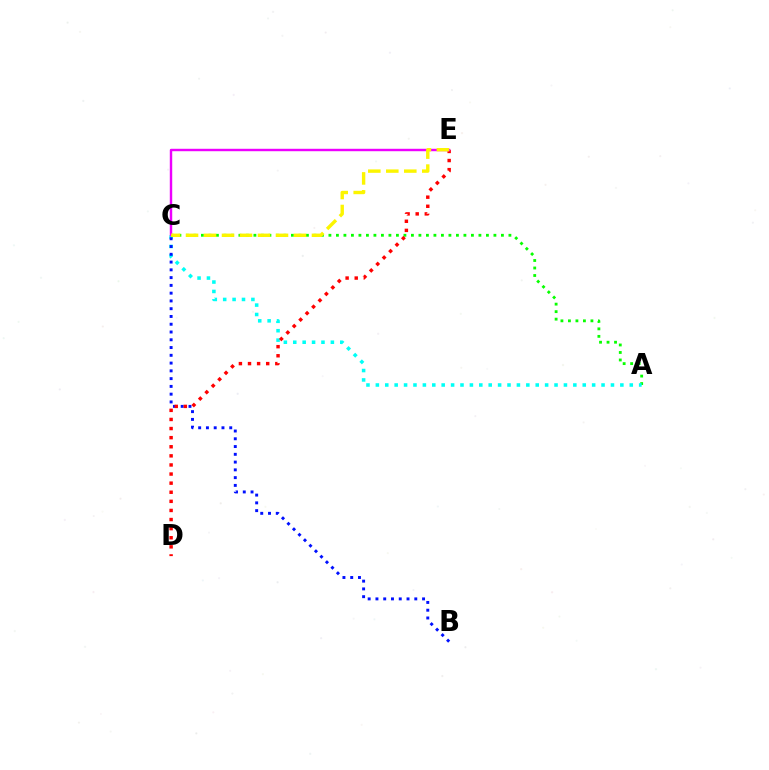{('A', 'C'): [{'color': '#08ff00', 'line_style': 'dotted', 'thickness': 2.04}, {'color': '#00fff6', 'line_style': 'dotted', 'thickness': 2.56}], ('B', 'C'): [{'color': '#0010ff', 'line_style': 'dotted', 'thickness': 2.11}], ('D', 'E'): [{'color': '#ff0000', 'line_style': 'dotted', 'thickness': 2.47}], ('C', 'E'): [{'color': '#ee00ff', 'line_style': 'solid', 'thickness': 1.75}, {'color': '#fcf500', 'line_style': 'dashed', 'thickness': 2.44}]}